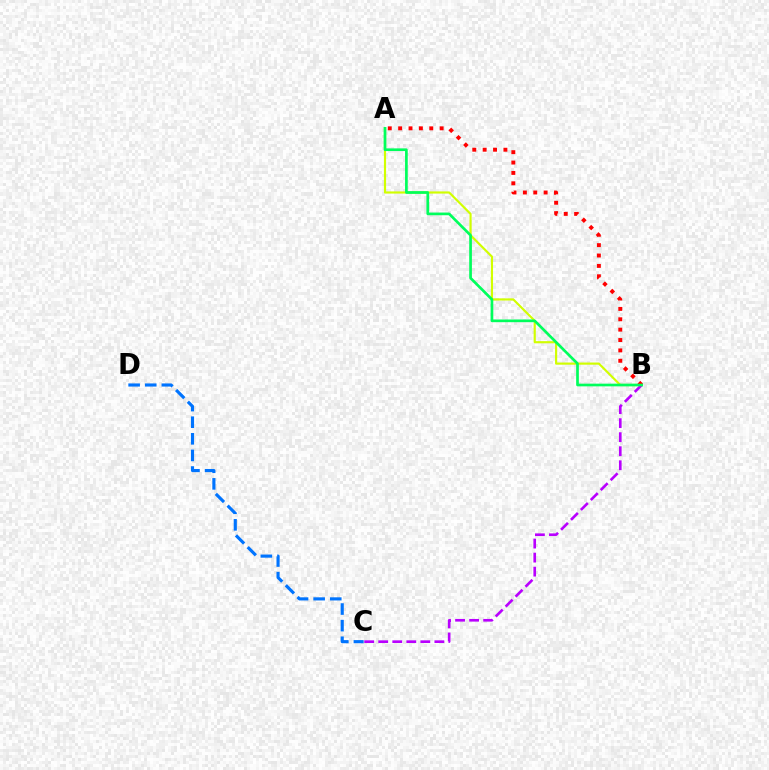{('A', 'B'): [{'color': '#d1ff00', 'line_style': 'solid', 'thickness': 1.56}, {'color': '#ff0000', 'line_style': 'dotted', 'thickness': 2.82}, {'color': '#00ff5c', 'line_style': 'solid', 'thickness': 1.94}], ('C', 'D'): [{'color': '#0074ff', 'line_style': 'dashed', 'thickness': 2.26}], ('B', 'C'): [{'color': '#b900ff', 'line_style': 'dashed', 'thickness': 1.91}]}